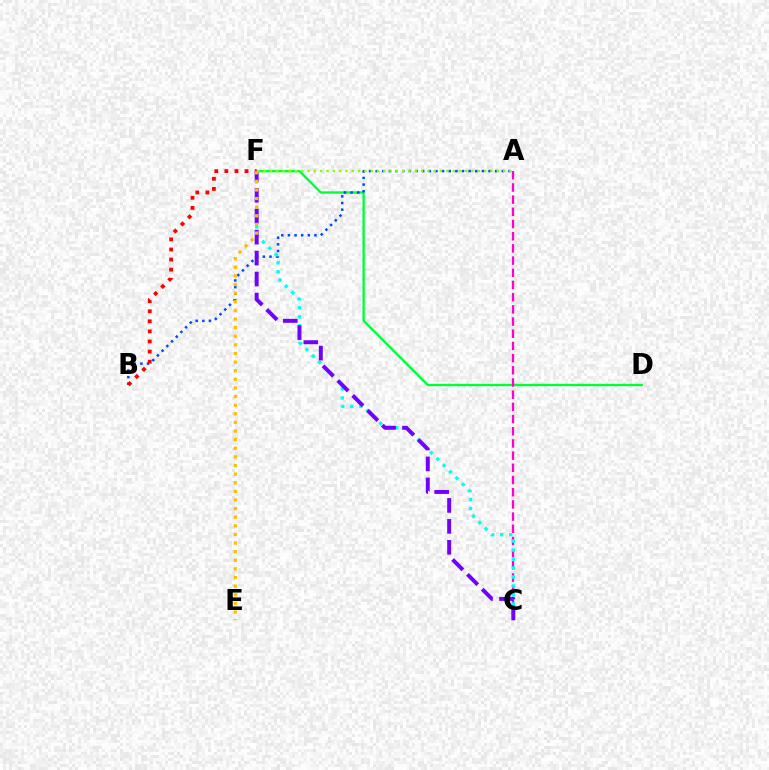{('D', 'F'): [{'color': '#00ff39', 'line_style': 'solid', 'thickness': 1.7}], ('A', 'C'): [{'color': '#ff00cf', 'line_style': 'dashed', 'thickness': 1.66}], ('A', 'B'): [{'color': '#004bff', 'line_style': 'dotted', 'thickness': 1.8}], ('C', 'F'): [{'color': '#00fff6', 'line_style': 'dotted', 'thickness': 2.44}, {'color': '#7200ff', 'line_style': 'dashed', 'thickness': 2.85}], ('A', 'F'): [{'color': '#84ff00', 'line_style': 'dotted', 'thickness': 1.71}], ('B', 'F'): [{'color': '#ff0000', 'line_style': 'dotted', 'thickness': 2.74}], ('E', 'F'): [{'color': '#ffbd00', 'line_style': 'dotted', 'thickness': 2.34}]}